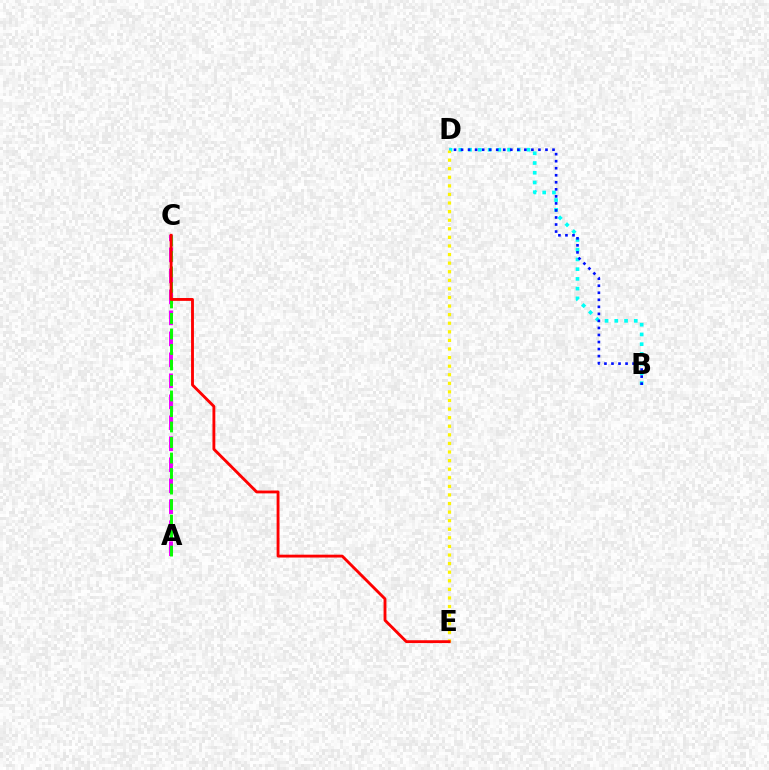{('B', 'D'): [{'color': '#00fff6', 'line_style': 'dotted', 'thickness': 2.65}, {'color': '#0010ff', 'line_style': 'dotted', 'thickness': 1.91}], ('A', 'C'): [{'color': '#ee00ff', 'line_style': 'dashed', 'thickness': 2.85}, {'color': '#08ff00', 'line_style': 'dashed', 'thickness': 2.11}], ('D', 'E'): [{'color': '#fcf500', 'line_style': 'dotted', 'thickness': 2.33}], ('C', 'E'): [{'color': '#ff0000', 'line_style': 'solid', 'thickness': 2.06}]}